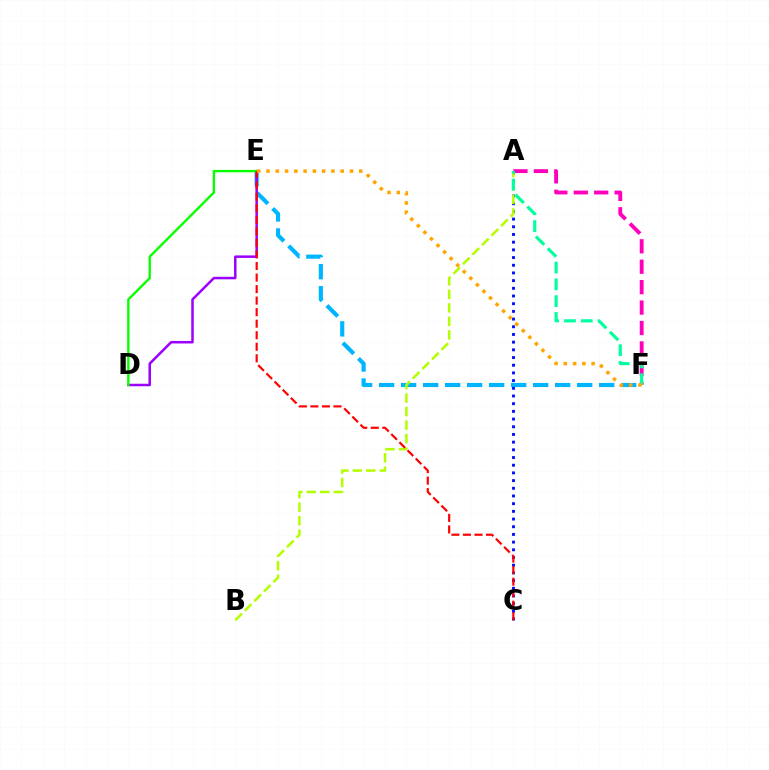{('E', 'F'): [{'color': '#00b5ff', 'line_style': 'dashed', 'thickness': 2.99}, {'color': '#ffa500', 'line_style': 'dotted', 'thickness': 2.52}], ('A', 'C'): [{'color': '#0010ff', 'line_style': 'dotted', 'thickness': 2.09}], ('D', 'E'): [{'color': '#9b00ff', 'line_style': 'solid', 'thickness': 1.81}, {'color': '#08ff00', 'line_style': 'solid', 'thickness': 1.71}], ('A', 'B'): [{'color': '#b3ff00', 'line_style': 'dashed', 'thickness': 1.83}], ('A', 'F'): [{'color': '#ff00bd', 'line_style': 'dashed', 'thickness': 2.78}, {'color': '#00ff9d', 'line_style': 'dashed', 'thickness': 2.28}], ('C', 'E'): [{'color': '#ff0000', 'line_style': 'dashed', 'thickness': 1.57}]}